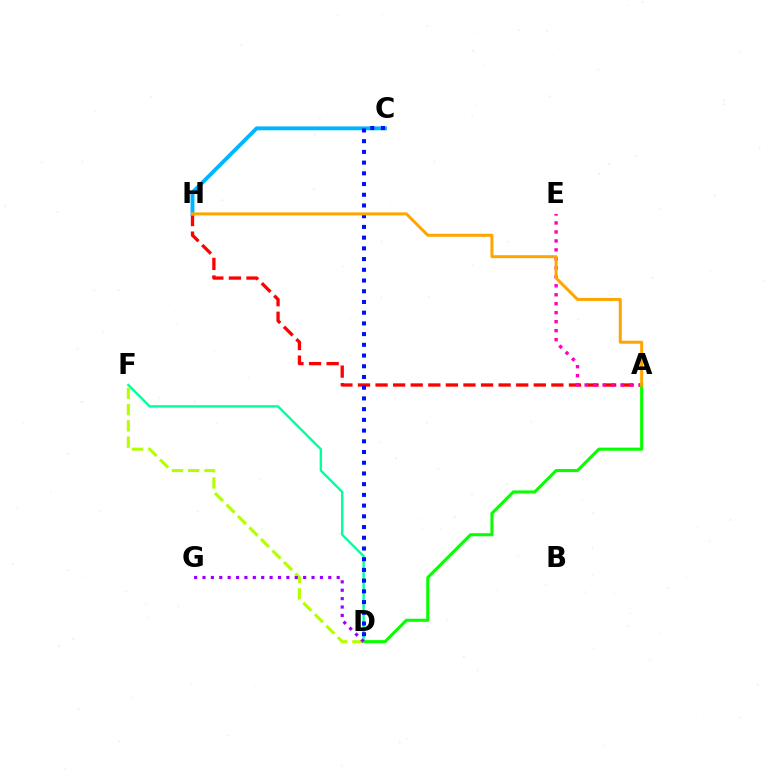{('A', 'H'): [{'color': '#ff0000', 'line_style': 'dashed', 'thickness': 2.39}, {'color': '#ffa500', 'line_style': 'solid', 'thickness': 2.16}], ('D', 'F'): [{'color': '#00ff9d', 'line_style': 'solid', 'thickness': 1.71}, {'color': '#b3ff00', 'line_style': 'dashed', 'thickness': 2.21}], ('A', 'E'): [{'color': '#ff00bd', 'line_style': 'dotted', 'thickness': 2.44}], ('A', 'D'): [{'color': '#08ff00', 'line_style': 'solid', 'thickness': 2.23}], ('C', 'H'): [{'color': '#00b5ff', 'line_style': 'solid', 'thickness': 2.79}], ('D', 'G'): [{'color': '#9b00ff', 'line_style': 'dotted', 'thickness': 2.28}], ('C', 'D'): [{'color': '#0010ff', 'line_style': 'dotted', 'thickness': 2.91}]}